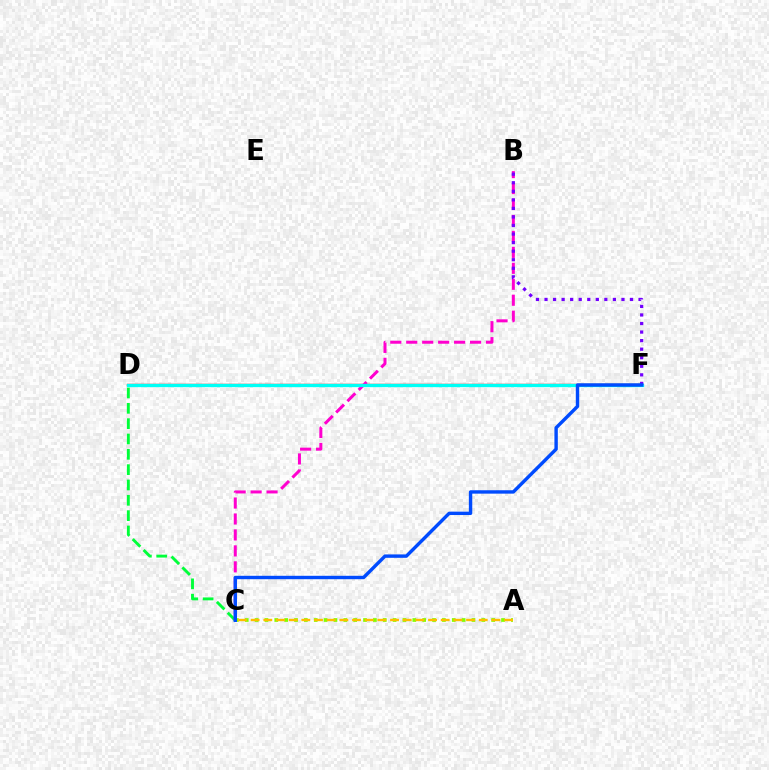{('D', 'F'): [{'color': '#ff0000', 'line_style': 'solid', 'thickness': 1.7}, {'color': '#00fff6', 'line_style': 'solid', 'thickness': 2.39}], ('C', 'D'): [{'color': '#00ff39', 'line_style': 'dashed', 'thickness': 2.08}], ('B', 'C'): [{'color': '#ff00cf', 'line_style': 'dashed', 'thickness': 2.17}], ('B', 'F'): [{'color': '#7200ff', 'line_style': 'dotted', 'thickness': 2.32}], ('A', 'C'): [{'color': '#84ff00', 'line_style': 'dotted', 'thickness': 2.68}, {'color': '#ffbd00', 'line_style': 'dashed', 'thickness': 1.72}], ('C', 'F'): [{'color': '#004bff', 'line_style': 'solid', 'thickness': 2.45}]}